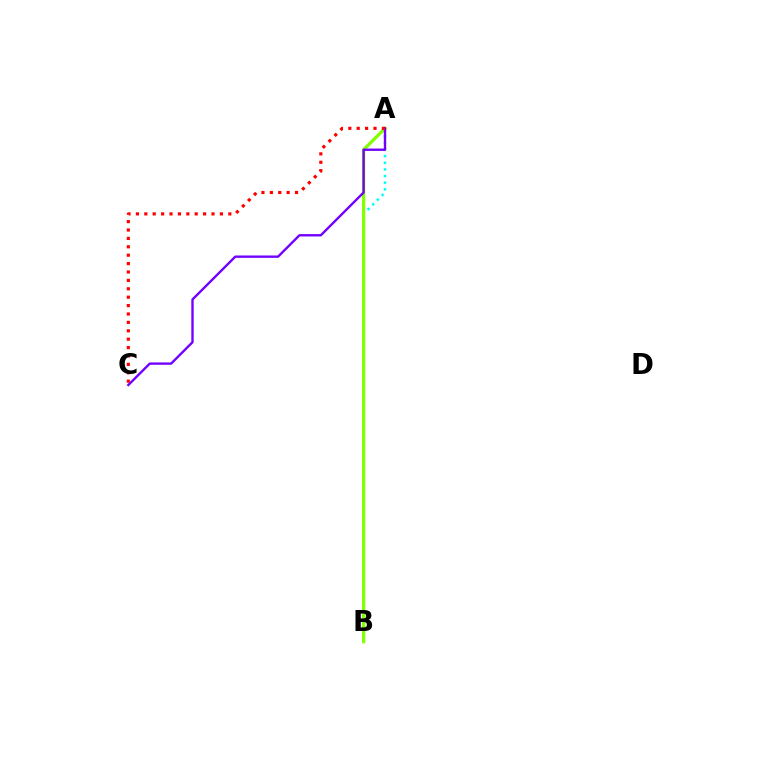{('A', 'B'): [{'color': '#00fff6', 'line_style': 'dotted', 'thickness': 1.8}, {'color': '#84ff00', 'line_style': 'solid', 'thickness': 2.33}], ('A', 'C'): [{'color': '#7200ff', 'line_style': 'solid', 'thickness': 1.71}, {'color': '#ff0000', 'line_style': 'dotted', 'thickness': 2.28}]}